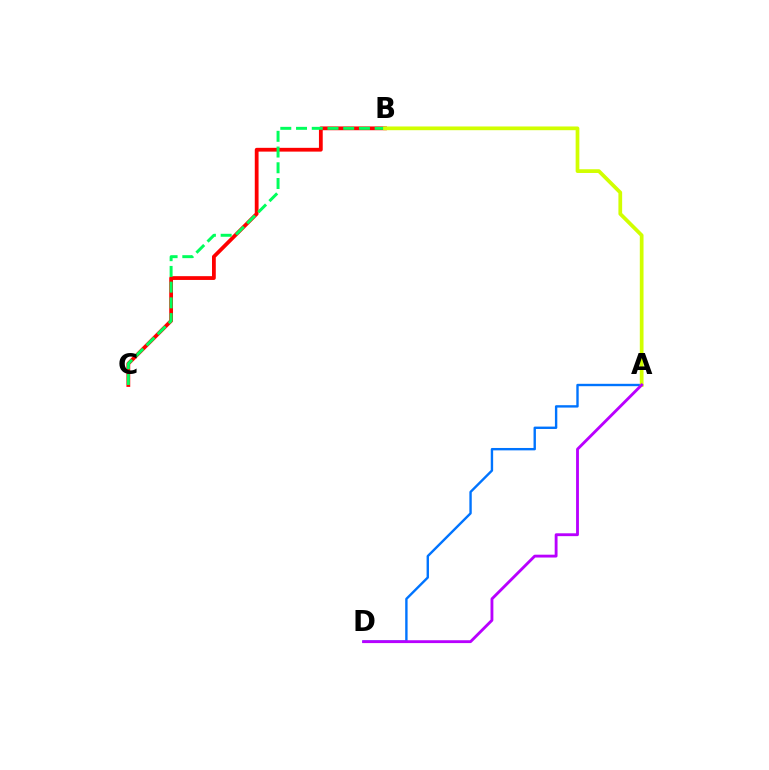{('B', 'C'): [{'color': '#ff0000', 'line_style': 'solid', 'thickness': 2.72}, {'color': '#00ff5c', 'line_style': 'dashed', 'thickness': 2.14}], ('A', 'D'): [{'color': '#0074ff', 'line_style': 'solid', 'thickness': 1.72}, {'color': '#b900ff', 'line_style': 'solid', 'thickness': 2.05}], ('A', 'B'): [{'color': '#d1ff00', 'line_style': 'solid', 'thickness': 2.68}]}